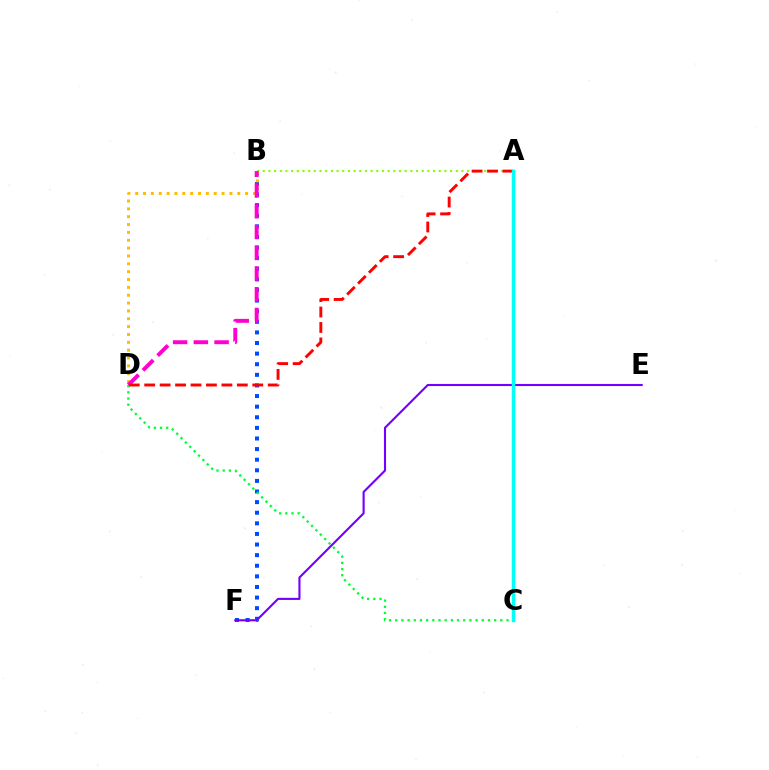{('B', 'F'): [{'color': '#004bff', 'line_style': 'dotted', 'thickness': 2.88}], ('A', 'B'): [{'color': '#84ff00', 'line_style': 'dotted', 'thickness': 1.54}], ('B', 'D'): [{'color': '#ffbd00', 'line_style': 'dotted', 'thickness': 2.13}, {'color': '#ff00cf', 'line_style': 'dashed', 'thickness': 2.82}], ('E', 'F'): [{'color': '#7200ff', 'line_style': 'solid', 'thickness': 1.52}], ('C', 'D'): [{'color': '#00ff39', 'line_style': 'dotted', 'thickness': 1.68}], ('A', 'D'): [{'color': '#ff0000', 'line_style': 'dashed', 'thickness': 2.1}], ('A', 'C'): [{'color': '#00fff6', 'line_style': 'solid', 'thickness': 2.51}]}